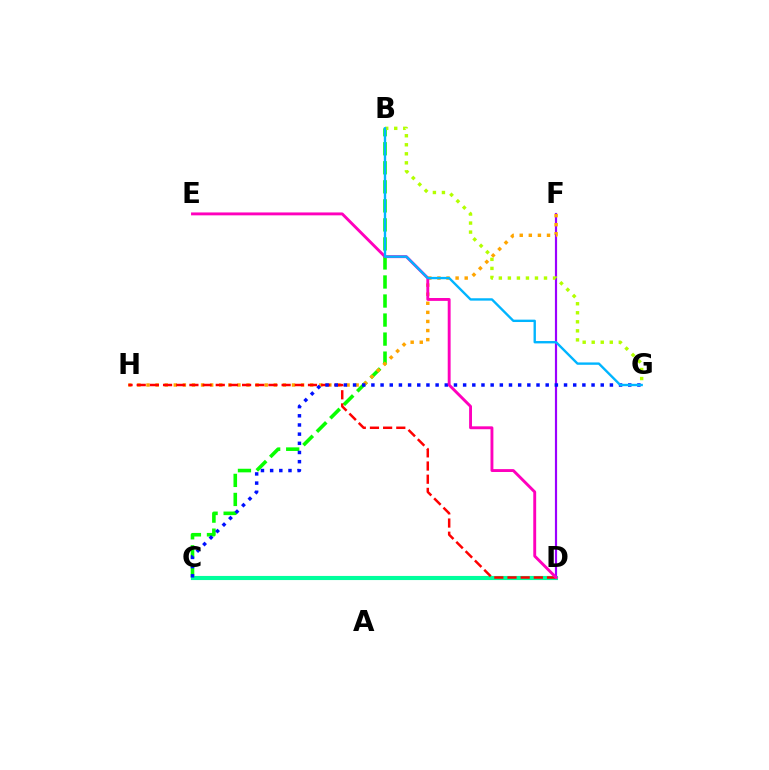{('B', 'C'): [{'color': '#08ff00', 'line_style': 'dashed', 'thickness': 2.59}], ('D', 'F'): [{'color': '#9b00ff', 'line_style': 'solid', 'thickness': 1.57}], ('F', 'H'): [{'color': '#ffa500', 'line_style': 'dotted', 'thickness': 2.47}], ('C', 'D'): [{'color': '#00ff9d', 'line_style': 'solid', 'thickness': 2.96}], ('D', 'H'): [{'color': '#ff0000', 'line_style': 'dashed', 'thickness': 1.79}], ('C', 'G'): [{'color': '#0010ff', 'line_style': 'dotted', 'thickness': 2.49}], ('D', 'E'): [{'color': '#ff00bd', 'line_style': 'solid', 'thickness': 2.08}], ('B', 'G'): [{'color': '#b3ff00', 'line_style': 'dotted', 'thickness': 2.45}, {'color': '#00b5ff', 'line_style': 'solid', 'thickness': 1.71}]}